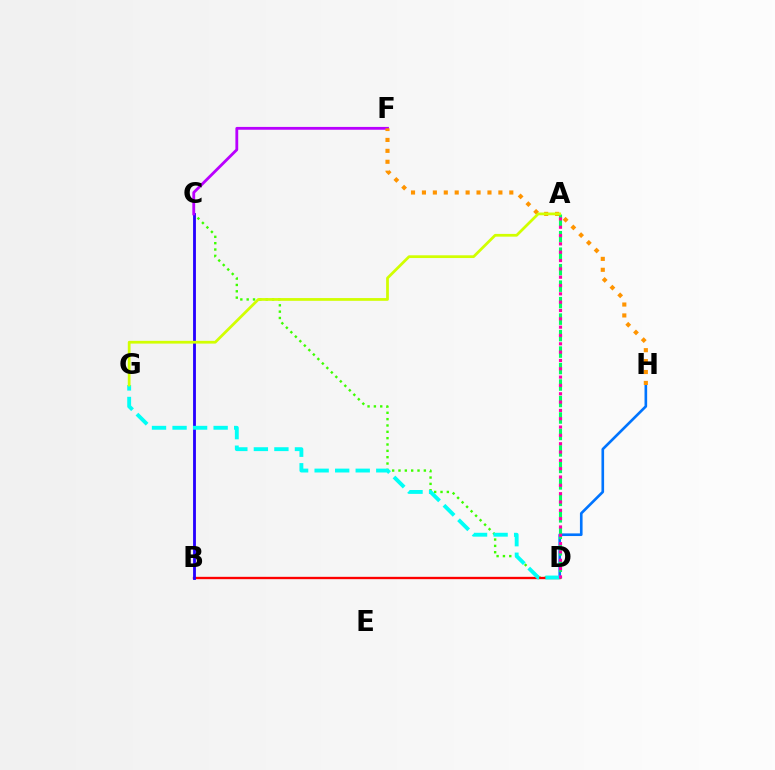{('C', 'D'): [{'color': '#3dff00', 'line_style': 'dotted', 'thickness': 1.72}], ('D', 'H'): [{'color': '#0074ff', 'line_style': 'solid', 'thickness': 1.9}], ('B', 'D'): [{'color': '#ff0000', 'line_style': 'solid', 'thickness': 1.68}], ('B', 'C'): [{'color': '#2500ff', 'line_style': 'solid', 'thickness': 2.04}], ('C', 'F'): [{'color': '#b900ff', 'line_style': 'solid', 'thickness': 2.03}], ('D', 'G'): [{'color': '#00fff6', 'line_style': 'dashed', 'thickness': 2.79}], ('A', 'D'): [{'color': '#00ff5c', 'line_style': 'dashed', 'thickness': 2.24}, {'color': '#ff00ac', 'line_style': 'dotted', 'thickness': 2.26}], ('F', 'H'): [{'color': '#ff9400', 'line_style': 'dotted', 'thickness': 2.97}], ('A', 'G'): [{'color': '#d1ff00', 'line_style': 'solid', 'thickness': 1.98}]}